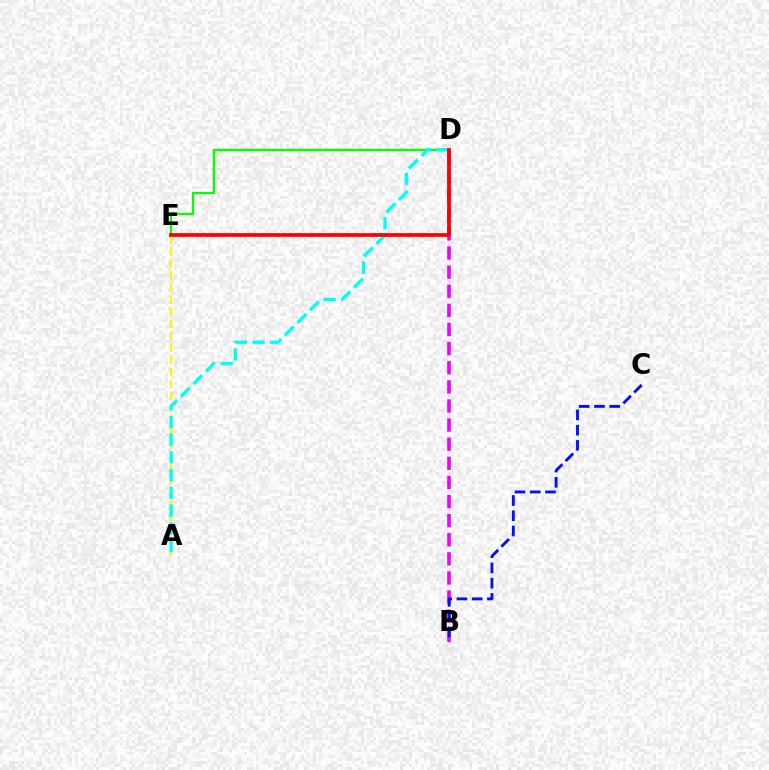{('A', 'E'): [{'color': '#fcf500', 'line_style': 'dashed', 'thickness': 1.64}], ('D', 'E'): [{'color': '#08ff00', 'line_style': 'solid', 'thickness': 1.67}, {'color': '#ff0000', 'line_style': 'solid', 'thickness': 2.69}], ('B', 'D'): [{'color': '#ee00ff', 'line_style': 'dashed', 'thickness': 2.6}], ('A', 'D'): [{'color': '#00fff6', 'line_style': 'dashed', 'thickness': 2.41}], ('B', 'C'): [{'color': '#0010ff', 'line_style': 'dashed', 'thickness': 2.07}]}